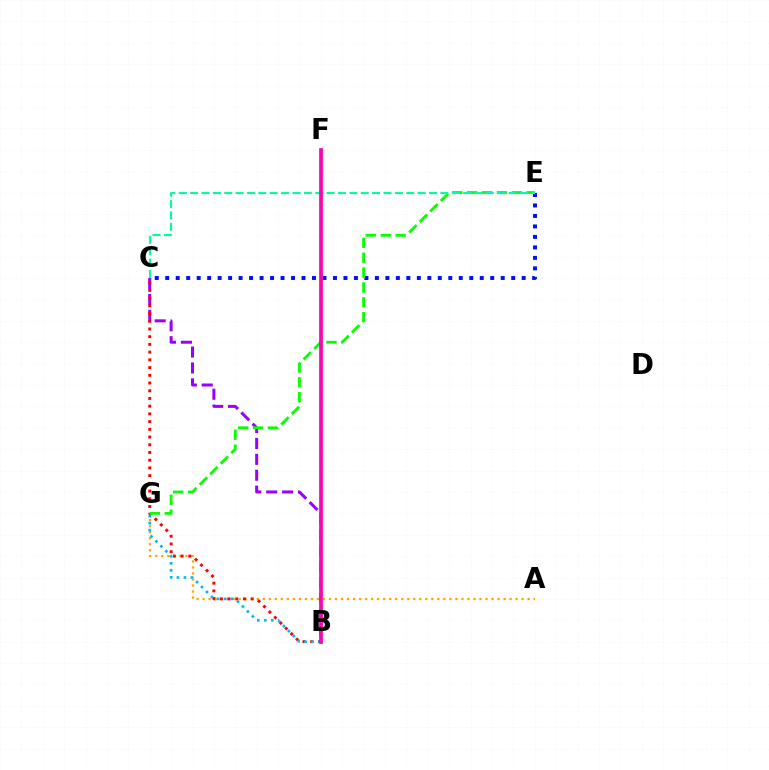{('B', 'C'): [{'color': '#9b00ff', 'line_style': 'dashed', 'thickness': 2.16}, {'color': '#ff0000', 'line_style': 'dotted', 'thickness': 2.1}], ('B', 'F'): [{'color': '#b3ff00', 'line_style': 'solid', 'thickness': 2.38}, {'color': '#ff00bd', 'line_style': 'solid', 'thickness': 2.66}], ('A', 'G'): [{'color': '#ffa500', 'line_style': 'dotted', 'thickness': 1.64}], ('C', 'E'): [{'color': '#0010ff', 'line_style': 'dotted', 'thickness': 2.85}, {'color': '#00ff9d', 'line_style': 'dashed', 'thickness': 1.55}], ('E', 'G'): [{'color': '#08ff00', 'line_style': 'dashed', 'thickness': 2.02}], ('B', 'G'): [{'color': '#00b5ff', 'line_style': 'dotted', 'thickness': 1.9}]}